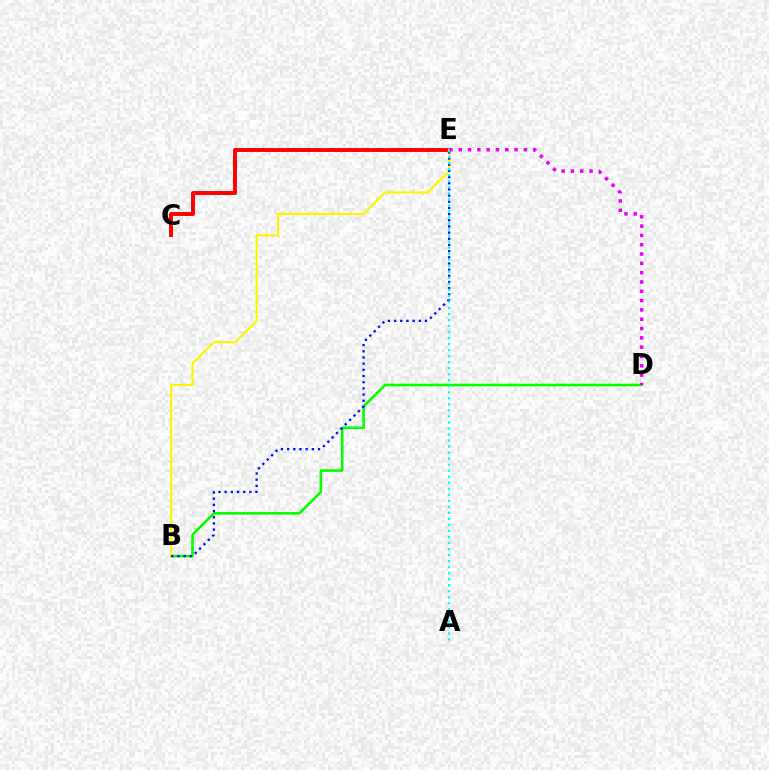{('B', 'D'): [{'color': '#08ff00', 'line_style': 'solid', 'thickness': 1.88}], ('C', 'E'): [{'color': '#ff0000', 'line_style': 'solid', 'thickness': 2.83}], ('B', 'E'): [{'color': '#fcf500', 'line_style': 'solid', 'thickness': 1.57}, {'color': '#0010ff', 'line_style': 'dotted', 'thickness': 1.68}], ('D', 'E'): [{'color': '#ee00ff', 'line_style': 'dotted', 'thickness': 2.53}], ('A', 'E'): [{'color': '#00fff6', 'line_style': 'dotted', 'thickness': 1.64}]}